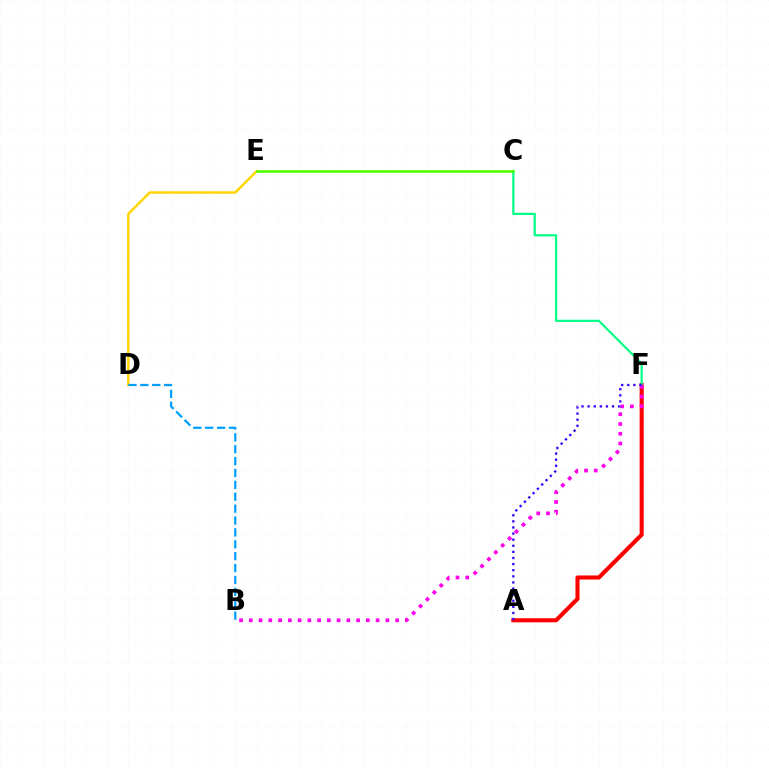{('A', 'F'): [{'color': '#ff0000', 'line_style': 'solid', 'thickness': 2.95}, {'color': '#3700ff', 'line_style': 'dotted', 'thickness': 1.66}], ('C', 'F'): [{'color': '#00ff86', 'line_style': 'solid', 'thickness': 1.59}], ('D', 'E'): [{'color': '#ffd500', 'line_style': 'solid', 'thickness': 1.76}], ('B', 'F'): [{'color': '#ff00ed', 'line_style': 'dotted', 'thickness': 2.65}], ('C', 'E'): [{'color': '#4fff00', 'line_style': 'solid', 'thickness': 1.82}], ('B', 'D'): [{'color': '#009eff', 'line_style': 'dashed', 'thickness': 1.61}]}